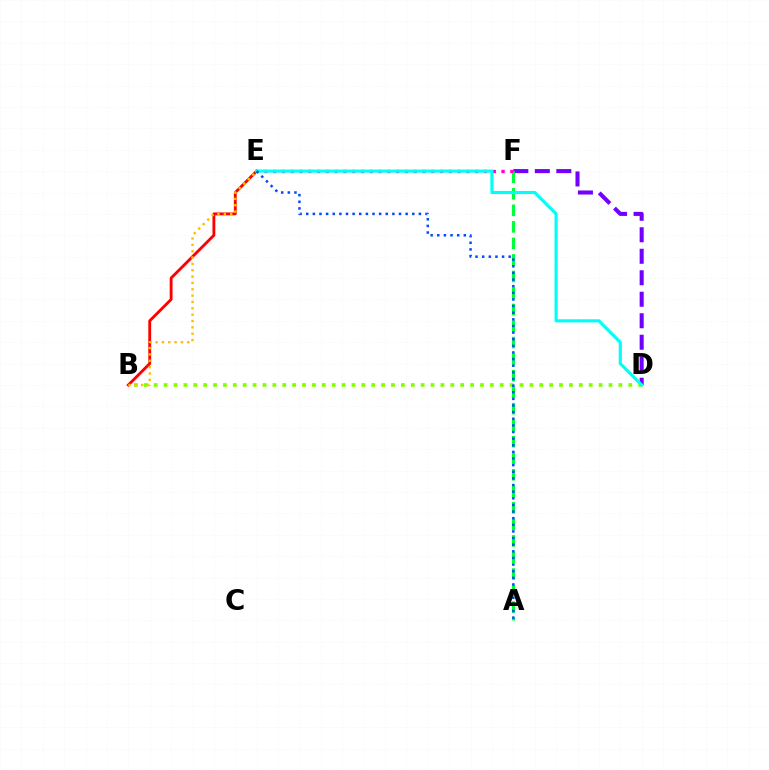{('D', 'F'): [{'color': '#7200ff', 'line_style': 'dashed', 'thickness': 2.92}], ('B', 'D'): [{'color': '#84ff00', 'line_style': 'dotted', 'thickness': 2.69}], ('A', 'F'): [{'color': '#00ff39', 'line_style': 'dashed', 'thickness': 2.25}], ('B', 'E'): [{'color': '#ff0000', 'line_style': 'solid', 'thickness': 2.06}, {'color': '#ffbd00', 'line_style': 'dotted', 'thickness': 1.72}], ('E', 'F'): [{'color': '#ff00cf', 'line_style': 'dotted', 'thickness': 2.39}], ('D', 'E'): [{'color': '#00fff6', 'line_style': 'solid', 'thickness': 2.26}], ('A', 'E'): [{'color': '#004bff', 'line_style': 'dotted', 'thickness': 1.8}]}